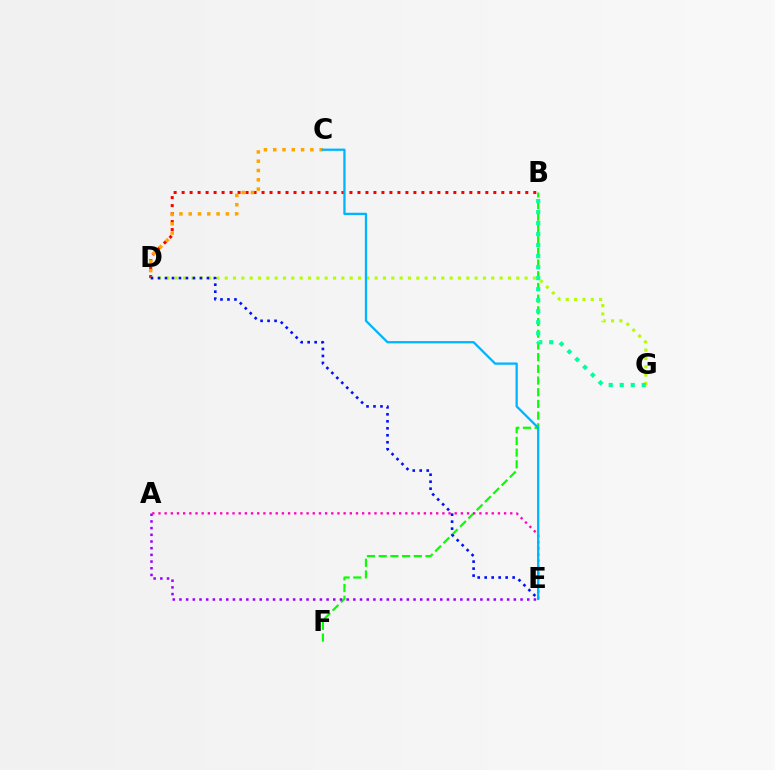{('B', 'D'): [{'color': '#ff0000', 'line_style': 'dotted', 'thickness': 2.17}], ('B', 'F'): [{'color': '#08ff00', 'line_style': 'dashed', 'thickness': 1.59}], ('C', 'D'): [{'color': '#ffa500', 'line_style': 'dotted', 'thickness': 2.52}], ('D', 'G'): [{'color': '#b3ff00', 'line_style': 'dotted', 'thickness': 2.26}], ('A', 'E'): [{'color': '#9b00ff', 'line_style': 'dotted', 'thickness': 1.82}, {'color': '#ff00bd', 'line_style': 'dotted', 'thickness': 1.68}], ('C', 'E'): [{'color': '#00b5ff', 'line_style': 'solid', 'thickness': 1.65}], ('D', 'E'): [{'color': '#0010ff', 'line_style': 'dotted', 'thickness': 1.9}], ('B', 'G'): [{'color': '#00ff9d', 'line_style': 'dotted', 'thickness': 2.99}]}